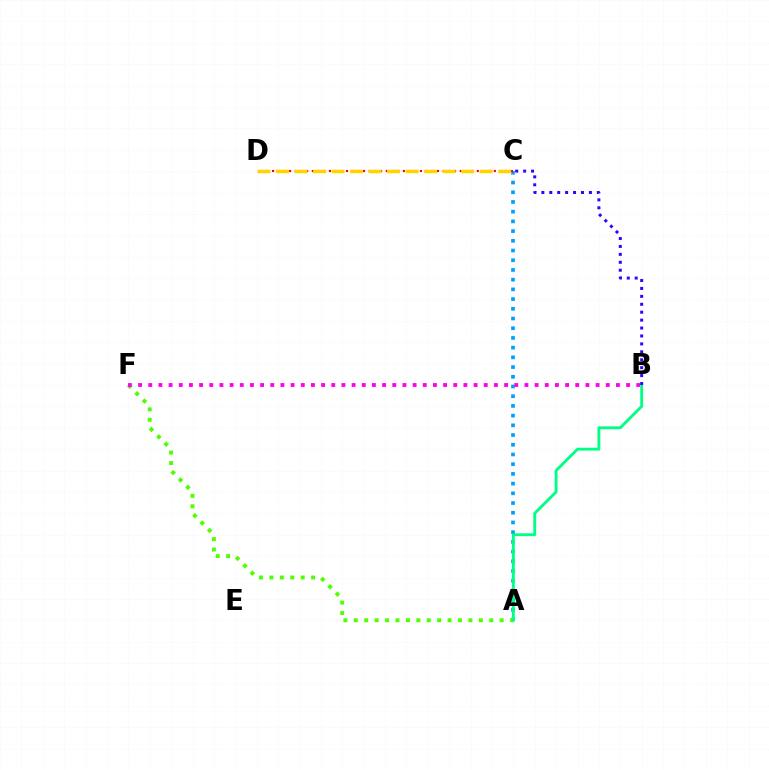{('A', 'C'): [{'color': '#009eff', 'line_style': 'dotted', 'thickness': 2.64}], ('A', 'F'): [{'color': '#4fff00', 'line_style': 'dotted', 'thickness': 2.83}], ('B', 'F'): [{'color': '#ff00ed', 'line_style': 'dotted', 'thickness': 2.76}], ('A', 'B'): [{'color': '#00ff86', 'line_style': 'solid', 'thickness': 2.06}], ('C', 'D'): [{'color': '#ff0000', 'line_style': 'dotted', 'thickness': 1.55}, {'color': '#ffd500', 'line_style': 'dashed', 'thickness': 2.52}], ('B', 'C'): [{'color': '#3700ff', 'line_style': 'dotted', 'thickness': 2.15}]}